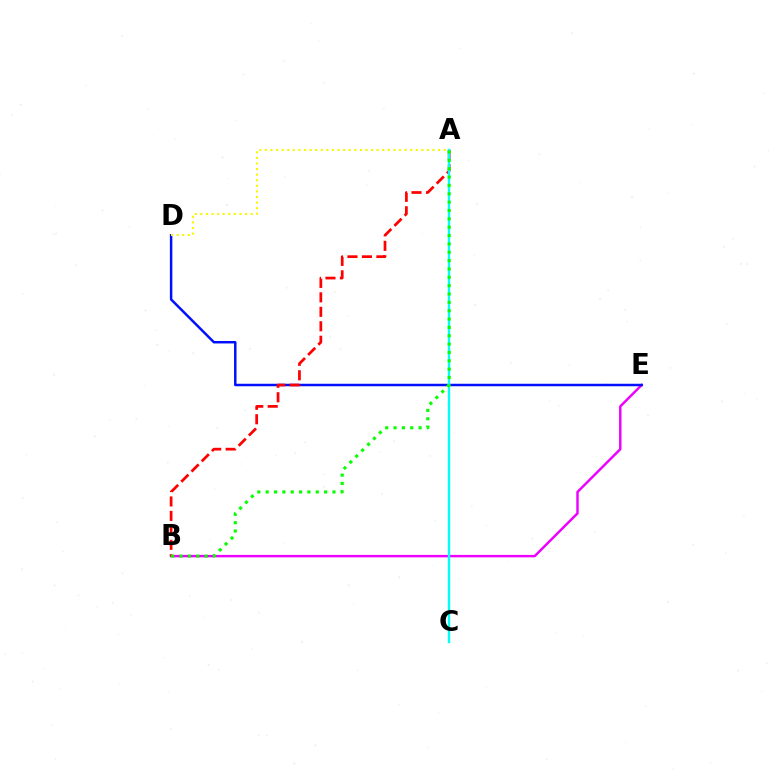{('B', 'E'): [{'color': '#ee00ff', 'line_style': 'solid', 'thickness': 1.76}], ('D', 'E'): [{'color': '#0010ff', 'line_style': 'solid', 'thickness': 1.79}], ('A', 'B'): [{'color': '#ff0000', 'line_style': 'dashed', 'thickness': 1.96}, {'color': '#08ff00', 'line_style': 'dotted', 'thickness': 2.27}], ('A', 'C'): [{'color': '#00fff6', 'line_style': 'solid', 'thickness': 1.7}], ('A', 'D'): [{'color': '#fcf500', 'line_style': 'dotted', 'thickness': 1.52}]}